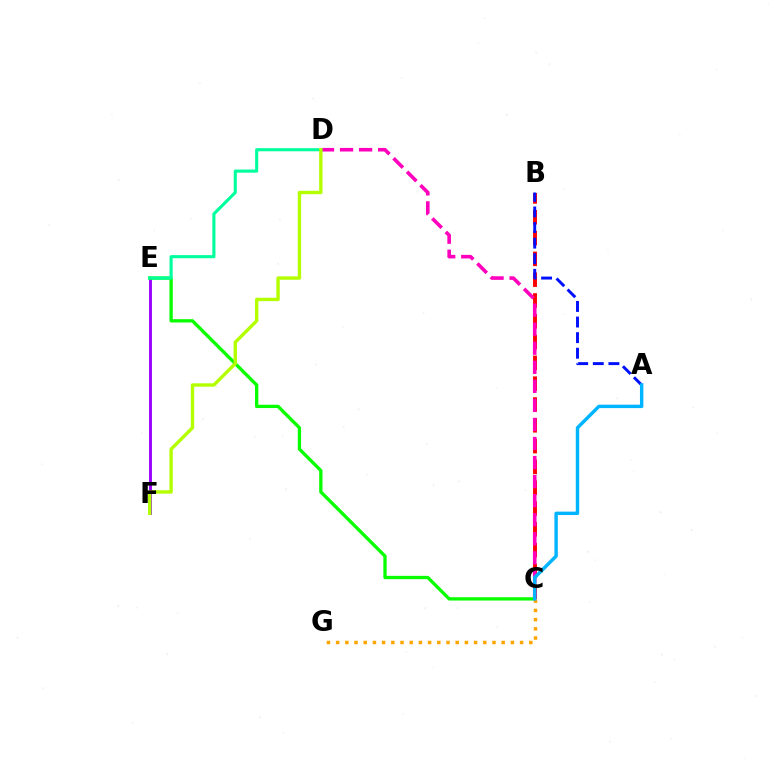{('E', 'F'): [{'color': '#9b00ff', 'line_style': 'solid', 'thickness': 2.07}], ('C', 'E'): [{'color': '#08ff00', 'line_style': 'solid', 'thickness': 2.38}], ('C', 'G'): [{'color': '#ffa500', 'line_style': 'dotted', 'thickness': 2.5}], ('B', 'C'): [{'color': '#ff0000', 'line_style': 'dashed', 'thickness': 2.83}], ('C', 'D'): [{'color': '#ff00bd', 'line_style': 'dashed', 'thickness': 2.59}], ('A', 'B'): [{'color': '#0010ff', 'line_style': 'dashed', 'thickness': 2.12}], ('D', 'E'): [{'color': '#00ff9d', 'line_style': 'solid', 'thickness': 2.24}], ('A', 'C'): [{'color': '#00b5ff', 'line_style': 'solid', 'thickness': 2.47}], ('D', 'F'): [{'color': '#b3ff00', 'line_style': 'solid', 'thickness': 2.43}]}